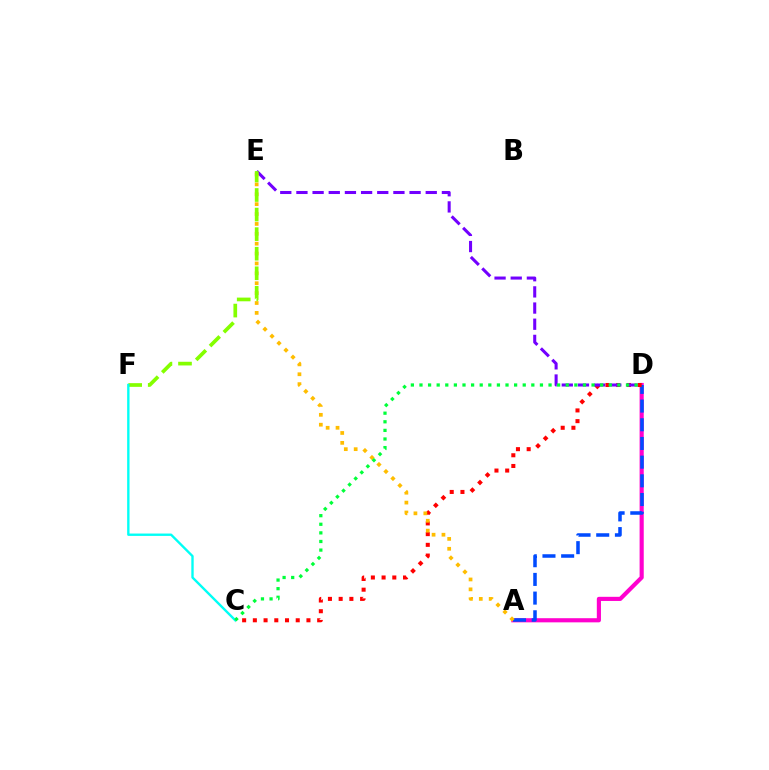{('A', 'D'): [{'color': '#ff00cf', 'line_style': 'solid', 'thickness': 2.98}, {'color': '#004bff', 'line_style': 'dashed', 'thickness': 2.54}], ('C', 'D'): [{'color': '#ff0000', 'line_style': 'dotted', 'thickness': 2.91}, {'color': '#00ff39', 'line_style': 'dotted', 'thickness': 2.34}], ('D', 'E'): [{'color': '#7200ff', 'line_style': 'dashed', 'thickness': 2.2}], ('A', 'E'): [{'color': '#ffbd00', 'line_style': 'dotted', 'thickness': 2.69}], ('E', 'F'): [{'color': '#84ff00', 'line_style': 'dashed', 'thickness': 2.66}], ('C', 'F'): [{'color': '#00fff6', 'line_style': 'solid', 'thickness': 1.71}]}